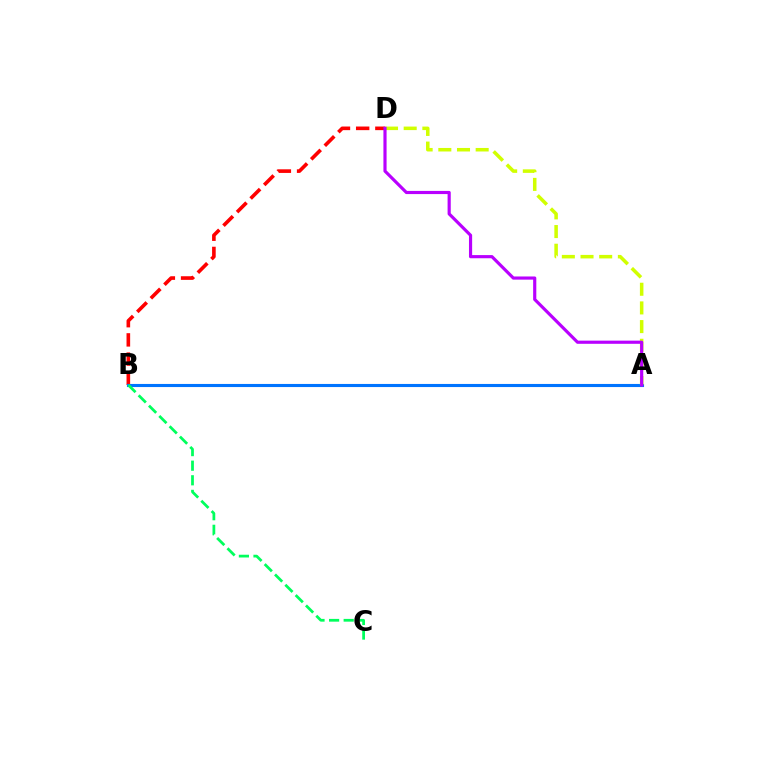{('B', 'D'): [{'color': '#ff0000', 'line_style': 'dashed', 'thickness': 2.61}], ('A', 'B'): [{'color': '#0074ff', 'line_style': 'solid', 'thickness': 2.23}], ('A', 'D'): [{'color': '#d1ff00', 'line_style': 'dashed', 'thickness': 2.54}, {'color': '#b900ff', 'line_style': 'solid', 'thickness': 2.28}], ('B', 'C'): [{'color': '#00ff5c', 'line_style': 'dashed', 'thickness': 1.98}]}